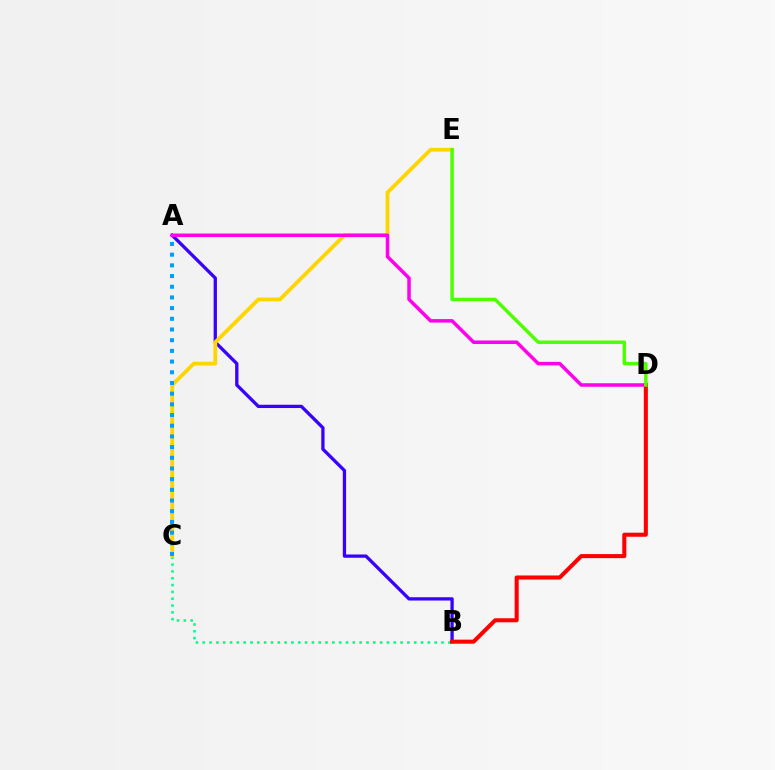{('B', 'C'): [{'color': '#00ff86', 'line_style': 'dotted', 'thickness': 1.85}], ('A', 'B'): [{'color': '#3700ff', 'line_style': 'solid', 'thickness': 2.36}], ('C', 'E'): [{'color': '#ffd500', 'line_style': 'solid', 'thickness': 2.73}], ('A', 'D'): [{'color': '#ff00ed', 'line_style': 'solid', 'thickness': 2.52}], ('A', 'C'): [{'color': '#009eff', 'line_style': 'dotted', 'thickness': 2.9}], ('B', 'D'): [{'color': '#ff0000', 'line_style': 'solid', 'thickness': 2.91}], ('D', 'E'): [{'color': '#4fff00', 'line_style': 'solid', 'thickness': 2.5}]}